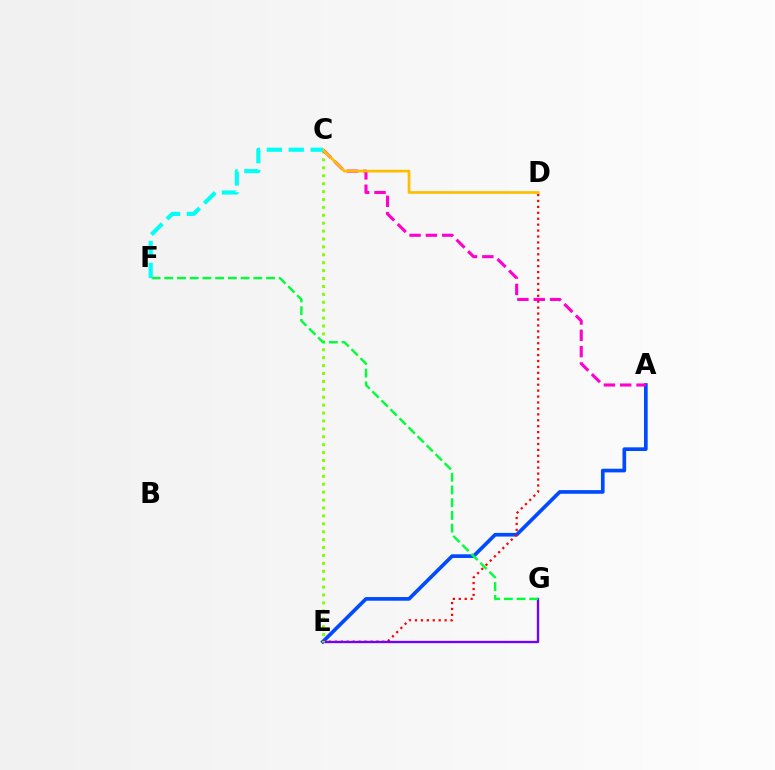{('A', 'E'): [{'color': '#004bff', 'line_style': 'solid', 'thickness': 2.65}], ('D', 'E'): [{'color': '#ff0000', 'line_style': 'dotted', 'thickness': 1.61}], ('E', 'G'): [{'color': '#7200ff', 'line_style': 'solid', 'thickness': 1.68}], ('C', 'E'): [{'color': '#84ff00', 'line_style': 'dotted', 'thickness': 2.15}], ('A', 'C'): [{'color': '#ff00cf', 'line_style': 'dashed', 'thickness': 2.22}], ('C', 'D'): [{'color': '#ffbd00', 'line_style': 'solid', 'thickness': 1.94}], ('F', 'G'): [{'color': '#00ff39', 'line_style': 'dashed', 'thickness': 1.73}], ('C', 'F'): [{'color': '#00fff6', 'line_style': 'dashed', 'thickness': 2.98}]}